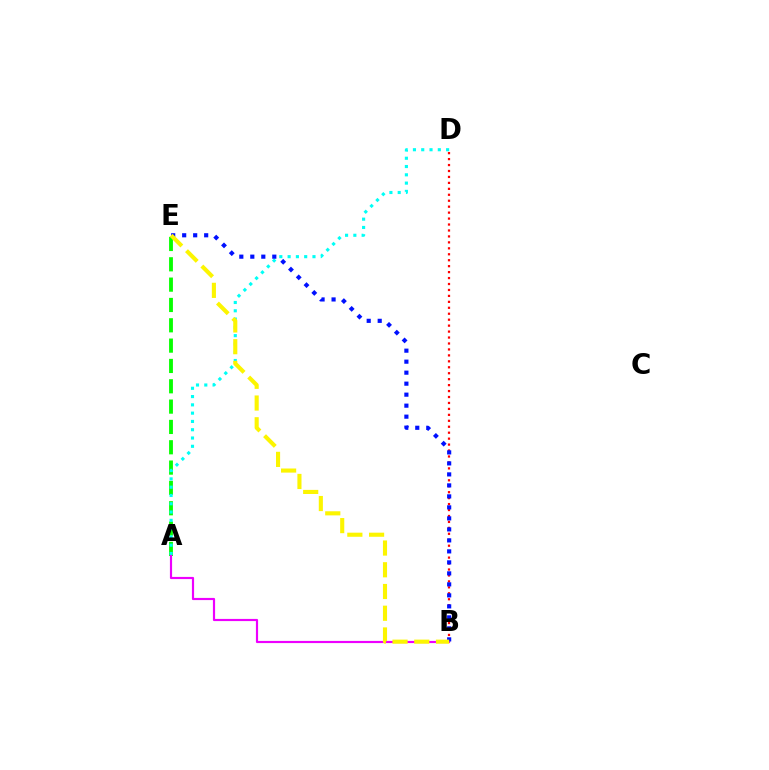{('A', 'E'): [{'color': '#08ff00', 'line_style': 'dashed', 'thickness': 2.76}], ('A', 'D'): [{'color': '#00fff6', 'line_style': 'dotted', 'thickness': 2.25}], ('B', 'D'): [{'color': '#ff0000', 'line_style': 'dotted', 'thickness': 1.62}], ('A', 'B'): [{'color': '#ee00ff', 'line_style': 'solid', 'thickness': 1.57}], ('B', 'E'): [{'color': '#0010ff', 'line_style': 'dotted', 'thickness': 2.99}, {'color': '#fcf500', 'line_style': 'dashed', 'thickness': 2.95}]}